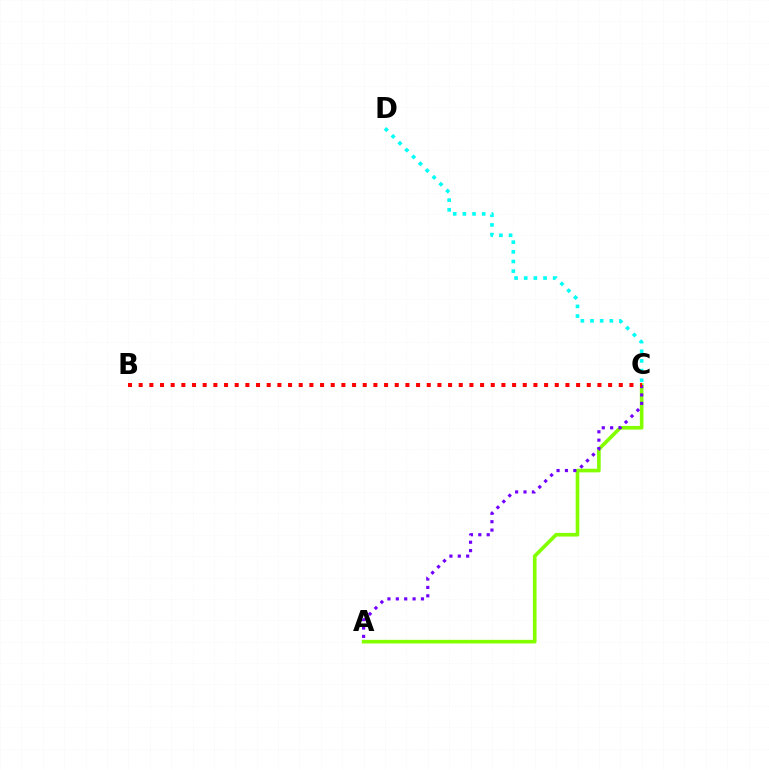{('C', 'D'): [{'color': '#00fff6', 'line_style': 'dotted', 'thickness': 2.62}], ('A', 'C'): [{'color': '#84ff00', 'line_style': 'solid', 'thickness': 2.62}, {'color': '#7200ff', 'line_style': 'dotted', 'thickness': 2.28}], ('B', 'C'): [{'color': '#ff0000', 'line_style': 'dotted', 'thickness': 2.9}]}